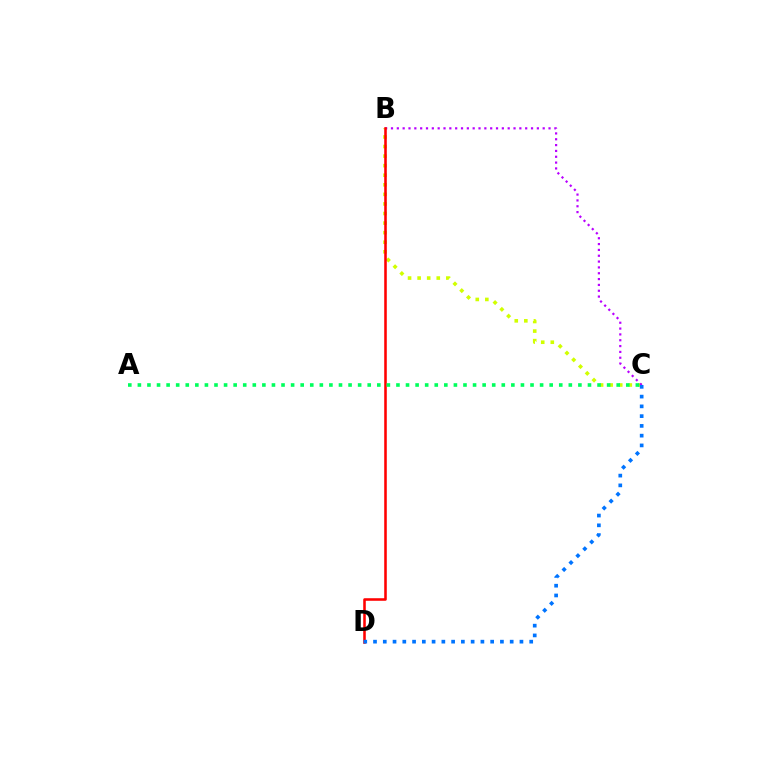{('B', 'C'): [{'color': '#d1ff00', 'line_style': 'dotted', 'thickness': 2.6}, {'color': '#b900ff', 'line_style': 'dotted', 'thickness': 1.59}], ('B', 'D'): [{'color': '#ff0000', 'line_style': 'solid', 'thickness': 1.85}], ('A', 'C'): [{'color': '#00ff5c', 'line_style': 'dotted', 'thickness': 2.6}], ('C', 'D'): [{'color': '#0074ff', 'line_style': 'dotted', 'thickness': 2.65}]}